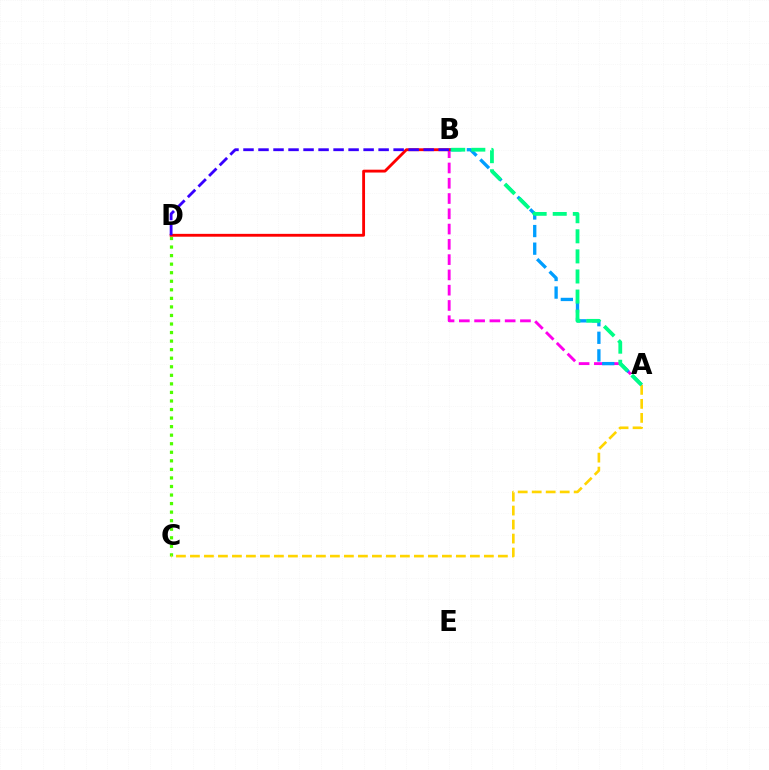{('C', 'D'): [{'color': '#4fff00', 'line_style': 'dotted', 'thickness': 2.32}], ('A', 'C'): [{'color': '#ffd500', 'line_style': 'dashed', 'thickness': 1.9}], ('A', 'B'): [{'color': '#ff00ed', 'line_style': 'dashed', 'thickness': 2.08}, {'color': '#009eff', 'line_style': 'dashed', 'thickness': 2.39}, {'color': '#00ff86', 'line_style': 'dashed', 'thickness': 2.73}], ('B', 'D'): [{'color': '#ff0000', 'line_style': 'solid', 'thickness': 2.05}, {'color': '#3700ff', 'line_style': 'dashed', 'thickness': 2.04}]}